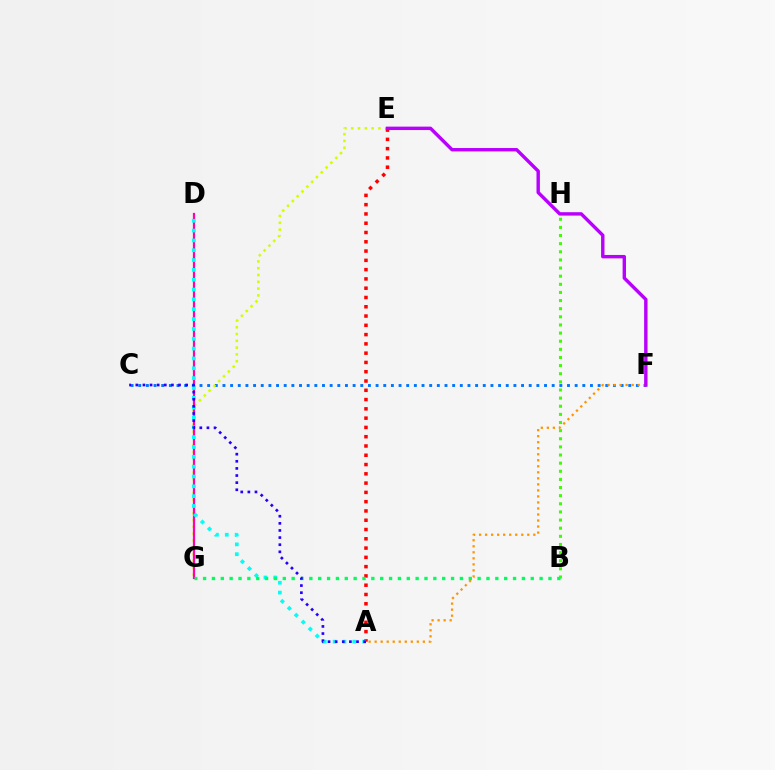{('B', 'H'): [{'color': '#3dff00', 'line_style': 'dotted', 'thickness': 2.21}], ('C', 'F'): [{'color': '#0074ff', 'line_style': 'dotted', 'thickness': 2.08}], ('E', 'G'): [{'color': '#d1ff00', 'line_style': 'dotted', 'thickness': 1.85}], ('D', 'G'): [{'color': '#ff00ac', 'line_style': 'solid', 'thickness': 1.61}], ('A', 'E'): [{'color': '#ff0000', 'line_style': 'dotted', 'thickness': 2.52}], ('A', 'F'): [{'color': '#ff9400', 'line_style': 'dotted', 'thickness': 1.64}], ('E', 'F'): [{'color': '#b900ff', 'line_style': 'solid', 'thickness': 2.45}], ('A', 'D'): [{'color': '#00fff6', 'line_style': 'dotted', 'thickness': 2.67}], ('B', 'G'): [{'color': '#00ff5c', 'line_style': 'dotted', 'thickness': 2.41}], ('A', 'C'): [{'color': '#2500ff', 'line_style': 'dotted', 'thickness': 1.93}]}